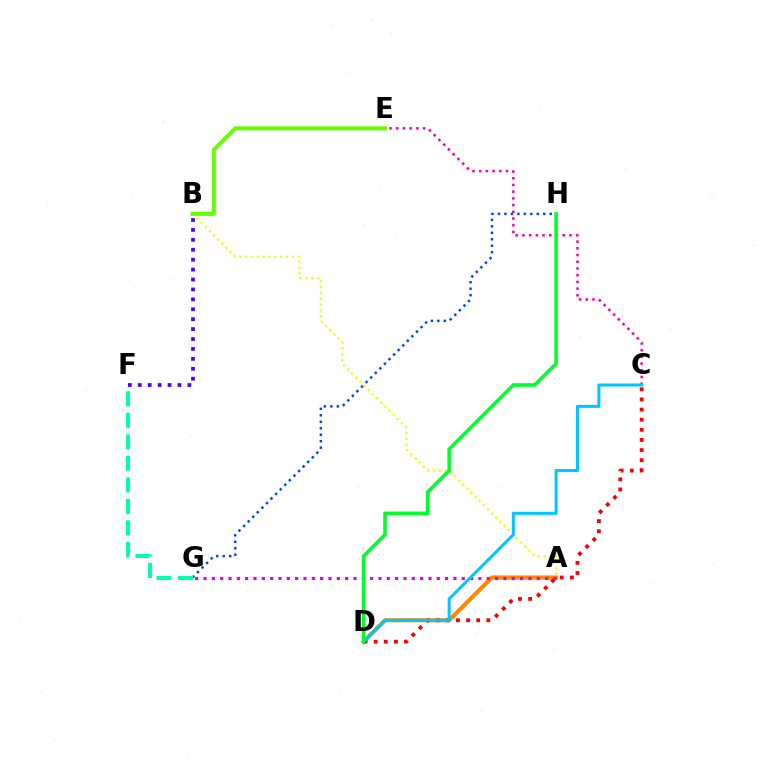{('A', 'D'): [{'color': '#ff8800', 'line_style': 'solid', 'thickness': 2.96}], ('C', 'D'): [{'color': '#ff0000', 'line_style': 'dotted', 'thickness': 2.75}, {'color': '#00c7ff', 'line_style': 'solid', 'thickness': 2.19}], ('B', 'F'): [{'color': '#4f00ff', 'line_style': 'dotted', 'thickness': 2.69}], ('A', 'G'): [{'color': '#d600ff', 'line_style': 'dotted', 'thickness': 2.26}], ('A', 'B'): [{'color': '#eeff00', 'line_style': 'dotted', 'thickness': 1.59}], ('C', 'E'): [{'color': '#ff00a0', 'line_style': 'dotted', 'thickness': 1.82}], ('G', 'H'): [{'color': '#003fff', 'line_style': 'dotted', 'thickness': 1.76}], ('F', 'G'): [{'color': '#00ffaf', 'line_style': 'dashed', 'thickness': 2.92}], ('B', 'E'): [{'color': '#66ff00', 'line_style': 'solid', 'thickness': 2.88}], ('D', 'H'): [{'color': '#00ff27', 'line_style': 'solid', 'thickness': 2.58}]}